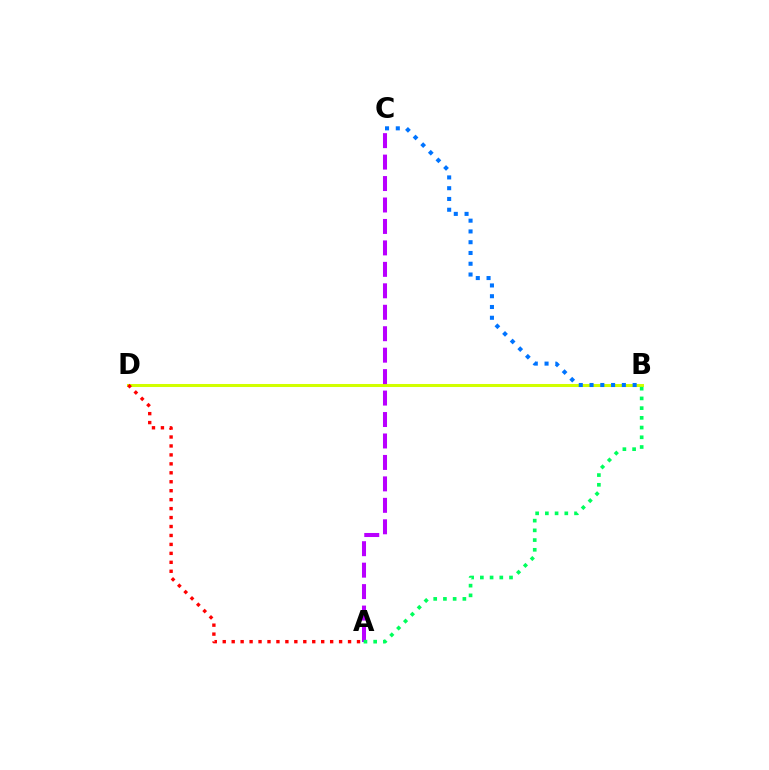{('B', 'D'): [{'color': '#d1ff00', 'line_style': 'solid', 'thickness': 2.18}], ('A', 'D'): [{'color': '#ff0000', 'line_style': 'dotted', 'thickness': 2.43}], ('A', 'C'): [{'color': '#b900ff', 'line_style': 'dashed', 'thickness': 2.91}], ('B', 'C'): [{'color': '#0074ff', 'line_style': 'dotted', 'thickness': 2.93}], ('A', 'B'): [{'color': '#00ff5c', 'line_style': 'dotted', 'thickness': 2.64}]}